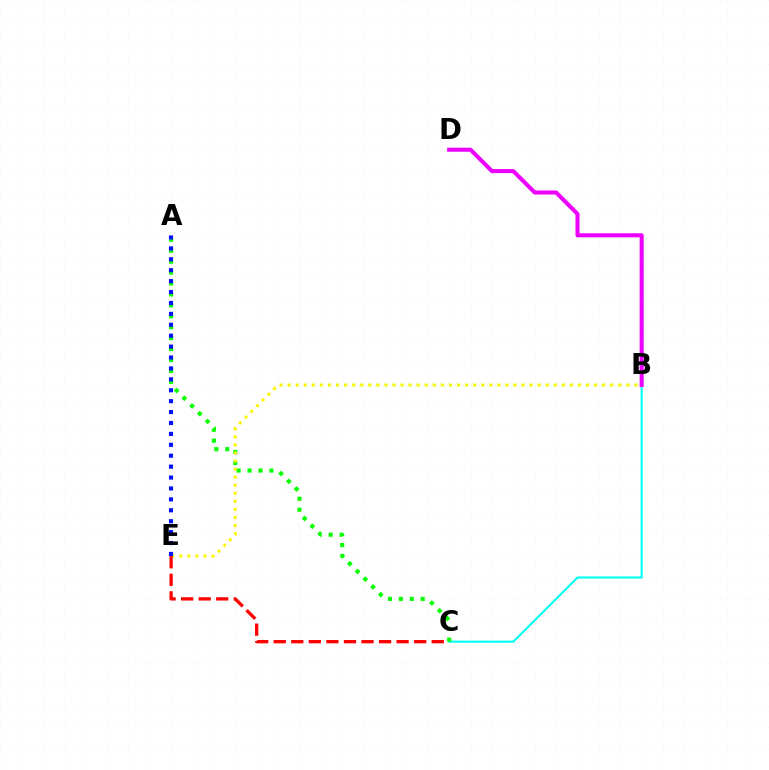{('B', 'C'): [{'color': '#00fff6', 'line_style': 'solid', 'thickness': 1.5}], ('B', 'D'): [{'color': '#ee00ff', 'line_style': 'solid', 'thickness': 2.91}], ('A', 'C'): [{'color': '#08ff00', 'line_style': 'dotted', 'thickness': 2.97}], ('B', 'E'): [{'color': '#fcf500', 'line_style': 'dotted', 'thickness': 2.19}], ('C', 'E'): [{'color': '#ff0000', 'line_style': 'dashed', 'thickness': 2.38}], ('A', 'E'): [{'color': '#0010ff', 'line_style': 'dotted', 'thickness': 2.96}]}